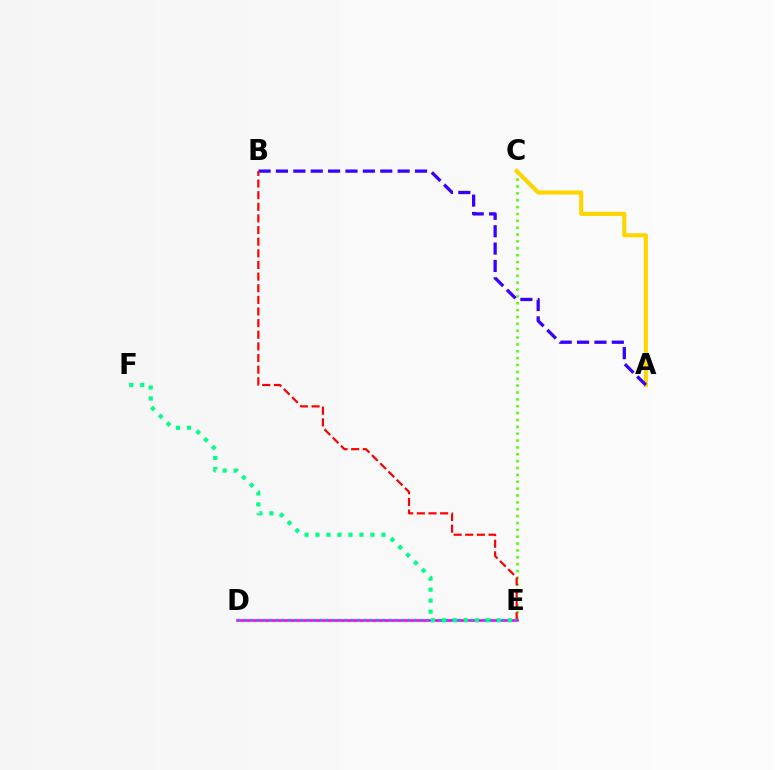{('C', 'E'): [{'color': '#4fff00', 'line_style': 'dotted', 'thickness': 1.87}], ('A', 'C'): [{'color': '#ffd500', 'line_style': 'solid', 'thickness': 2.95}], ('A', 'B'): [{'color': '#3700ff', 'line_style': 'dashed', 'thickness': 2.36}], ('B', 'E'): [{'color': '#ff0000', 'line_style': 'dashed', 'thickness': 1.58}], ('D', 'E'): [{'color': '#ff00ed', 'line_style': 'solid', 'thickness': 1.89}, {'color': '#009eff', 'line_style': 'dotted', 'thickness': 1.71}], ('E', 'F'): [{'color': '#00ff86', 'line_style': 'dotted', 'thickness': 2.99}]}